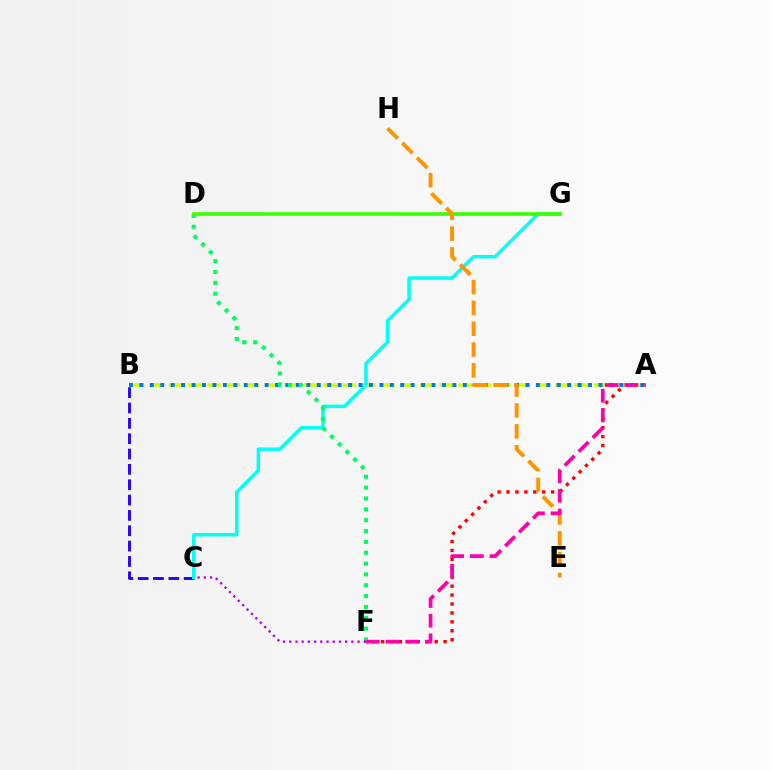{('B', 'C'): [{'color': '#2500ff', 'line_style': 'dashed', 'thickness': 2.08}], ('A', 'F'): [{'color': '#ff0000', 'line_style': 'dotted', 'thickness': 2.43}, {'color': '#ff00ac', 'line_style': 'dashed', 'thickness': 2.67}], ('A', 'B'): [{'color': '#d1ff00', 'line_style': 'dashed', 'thickness': 2.62}, {'color': '#0074ff', 'line_style': 'dotted', 'thickness': 2.83}], ('C', 'G'): [{'color': '#00fff6', 'line_style': 'solid', 'thickness': 2.5}], ('D', 'F'): [{'color': '#00ff5c', 'line_style': 'dotted', 'thickness': 2.95}], ('C', 'F'): [{'color': '#b900ff', 'line_style': 'dotted', 'thickness': 1.69}], ('D', 'G'): [{'color': '#3dff00', 'line_style': 'solid', 'thickness': 2.61}], ('E', 'H'): [{'color': '#ff9400', 'line_style': 'dashed', 'thickness': 2.83}]}